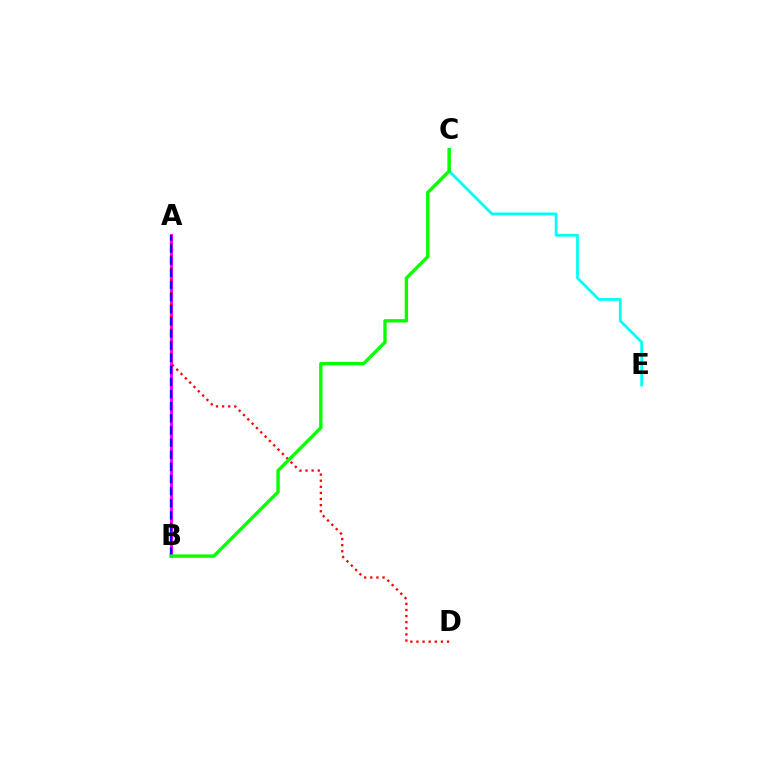{('C', 'E'): [{'color': '#00fff6', 'line_style': 'solid', 'thickness': 1.98}], ('A', 'B'): [{'color': '#fcf500', 'line_style': 'dotted', 'thickness': 2.51}, {'color': '#ee00ff', 'line_style': 'solid', 'thickness': 2.15}, {'color': '#0010ff', 'line_style': 'dashed', 'thickness': 1.65}], ('A', 'D'): [{'color': '#ff0000', 'line_style': 'dotted', 'thickness': 1.66}], ('B', 'C'): [{'color': '#08ff00', 'line_style': 'solid', 'thickness': 2.43}]}